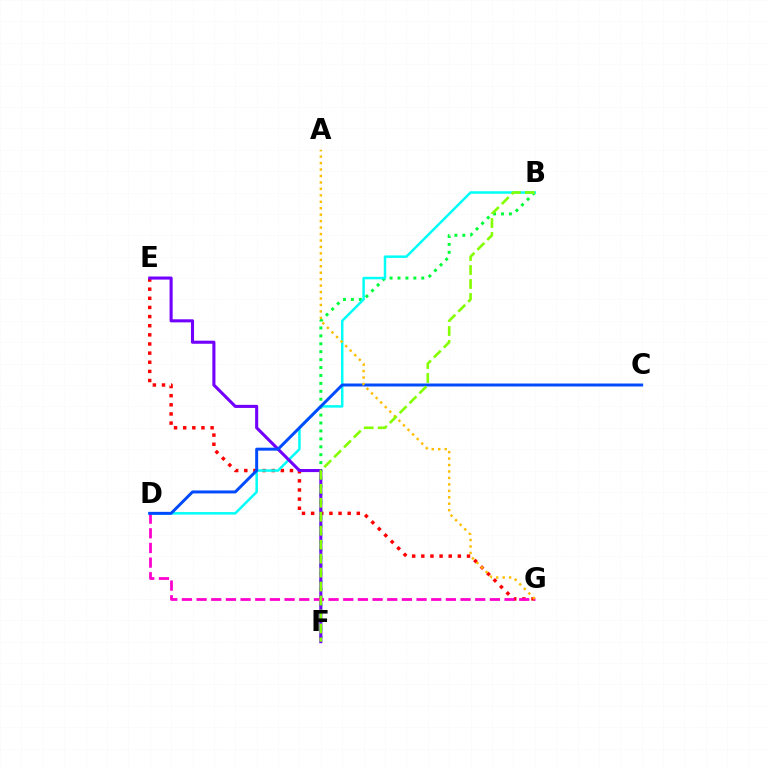{('B', 'F'): [{'color': '#00ff39', 'line_style': 'dotted', 'thickness': 2.15}, {'color': '#84ff00', 'line_style': 'dashed', 'thickness': 1.9}], ('E', 'G'): [{'color': '#ff0000', 'line_style': 'dotted', 'thickness': 2.48}], ('B', 'D'): [{'color': '#00fff6', 'line_style': 'solid', 'thickness': 1.8}], ('E', 'F'): [{'color': '#7200ff', 'line_style': 'solid', 'thickness': 2.22}], ('D', 'G'): [{'color': '#ff00cf', 'line_style': 'dashed', 'thickness': 1.99}], ('C', 'D'): [{'color': '#004bff', 'line_style': 'solid', 'thickness': 2.14}], ('A', 'G'): [{'color': '#ffbd00', 'line_style': 'dotted', 'thickness': 1.75}]}